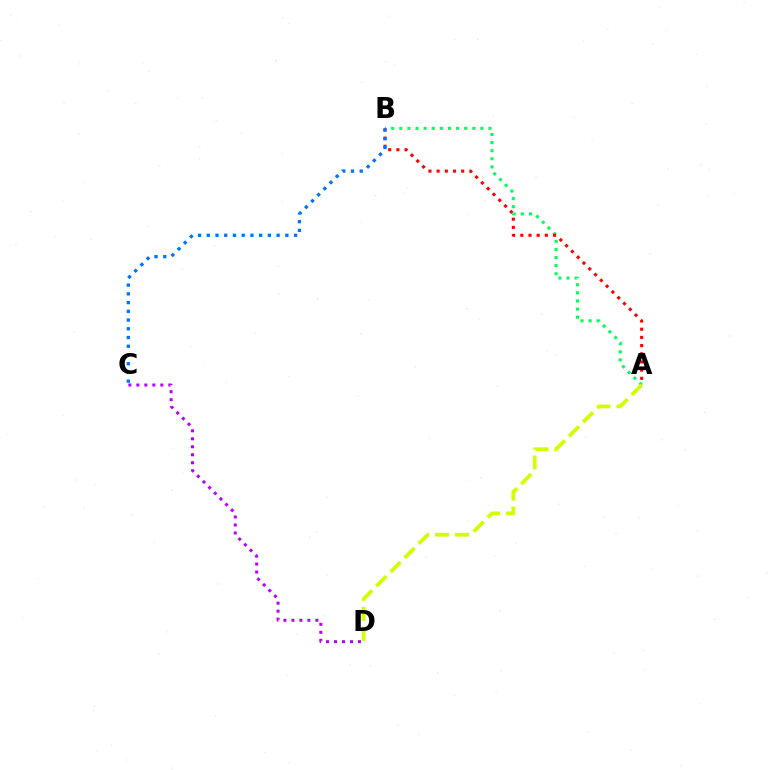{('A', 'B'): [{'color': '#00ff5c', 'line_style': 'dotted', 'thickness': 2.2}, {'color': '#ff0000', 'line_style': 'dotted', 'thickness': 2.22}], ('B', 'C'): [{'color': '#0074ff', 'line_style': 'dotted', 'thickness': 2.37}], ('A', 'D'): [{'color': '#d1ff00', 'line_style': 'dashed', 'thickness': 2.71}], ('C', 'D'): [{'color': '#b900ff', 'line_style': 'dotted', 'thickness': 2.17}]}